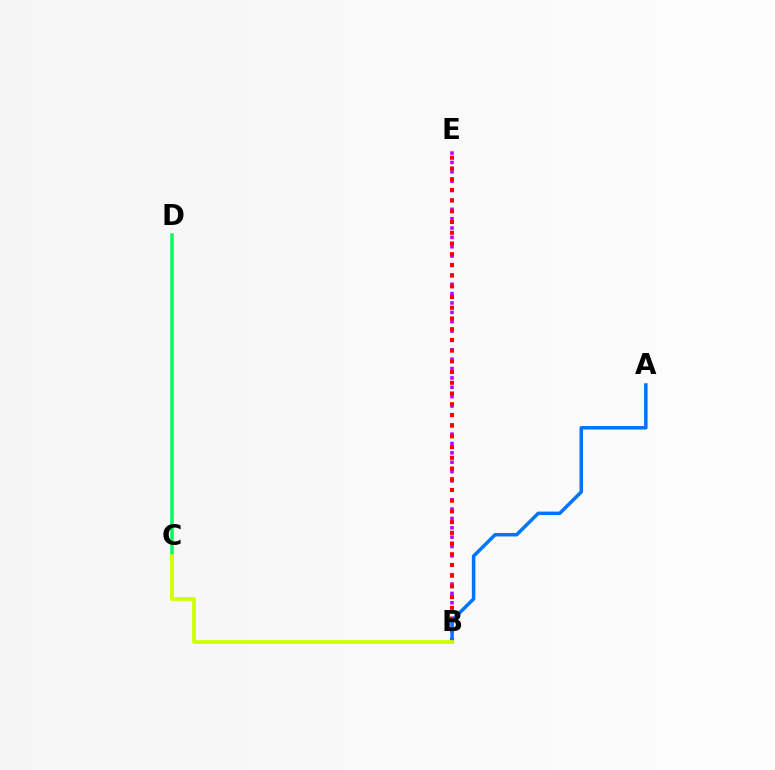{('B', 'E'): [{'color': '#b900ff', 'line_style': 'dotted', 'thickness': 2.55}, {'color': '#ff0000', 'line_style': 'dotted', 'thickness': 2.91}], ('C', 'D'): [{'color': '#00ff5c', 'line_style': 'solid', 'thickness': 2.53}], ('A', 'B'): [{'color': '#0074ff', 'line_style': 'solid', 'thickness': 2.52}], ('B', 'C'): [{'color': '#d1ff00', 'line_style': 'solid', 'thickness': 2.69}]}